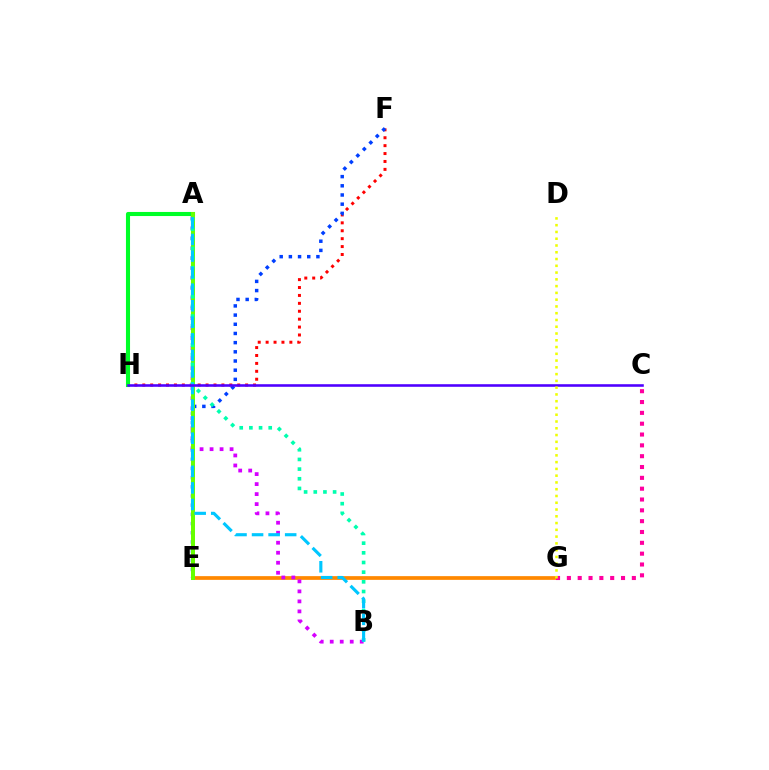{('F', 'H'): [{'color': '#ff0000', 'line_style': 'dotted', 'thickness': 2.15}], ('A', 'H'): [{'color': '#00ff27', 'line_style': 'solid', 'thickness': 2.94}], ('E', 'G'): [{'color': '#ff8800', 'line_style': 'solid', 'thickness': 2.69}], ('E', 'F'): [{'color': '#003fff', 'line_style': 'dotted', 'thickness': 2.49}], ('A', 'B'): [{'color': '#d600ff', 'line_style': 'dotted', 'thickness': 2.72}, {'color': '#00ffaf', 'line_style': 'dotted', 'thickness': 2.63}, {'color': '#00c7ff', 'line_style': 'dashed', 'thickness': 2.25}], ('C', 'G'): [{'color': '#ff00a0', 'line_style': 'dotted', 'thickness': 2.94}], ('A', 'E'): [{'color': '#66ff00', 'line_style': 'solid', 'thickness': 2.87}], ('C', 'H'): [{'color': '#4f00ff', 'line_style': 'solid', 'thickness': 1.86}], ('D', 'G'): [{'color': '#eeff00', 'line_style': 'dotted', 'thickness': 1.84}]}